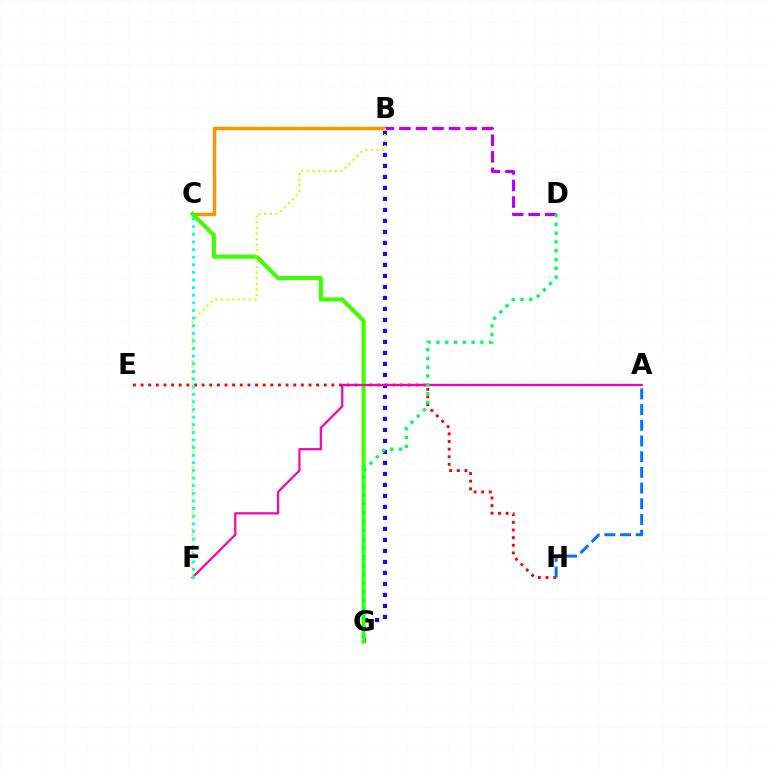{('E', 'H'): [{'color': '#ff0000', 'line_style': 'dotted', 'thickness': 2.07}], ('B', 'C'): [{'color': '#ff9400', 'line_style': 'solid', 'thickness': 2.5}], ('A', 'H'): [{'color': '#0074ff', 'line_style': 'dashed', 'thickness': 2.13}], ('B', 'G'): [{'color': '#2500ff', 'line_style': 'dotted', 'thickness': 2.99}], ('C', 'G'): [{'color': '#3dff00', 'line_style': 'solid', 'thickness': 2.94}], ('A', 'F'): [{'color': '#ff00ac', 'line_style': 'solid', 'thickness': 1.6}], ('B', 'D'): [{'color': '#b900ff', 'line_style': 'dashed', 'thickness': 2.25}], ('D', 'G'): [{'color': '#00ff5c', 'line_style': 'dotted', 'thickness': 2.39}], ('B', 'F'): [{'color': '#d1ff00', 'line_style': 'dotted', 'thickness': 1.52}], ('C', 'F'): [{'color': '#00fff6', 'line_style': 'dotted', 'thickness': 2.07}]}